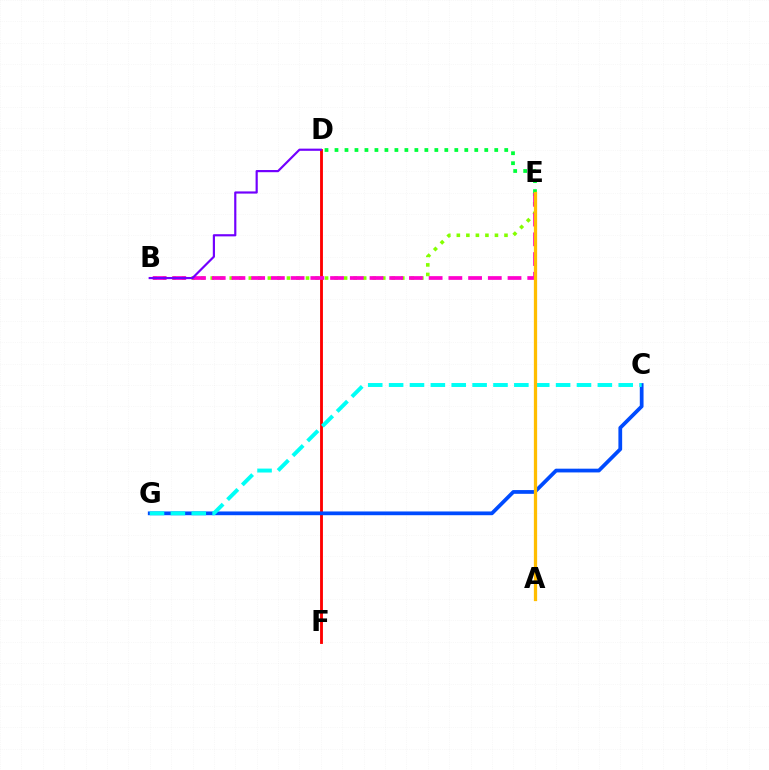{('B', 'E'): [{'color': '#84ff00', 'line_style': 'dotted', 'thickness': 2.59}, {'color': '#ff00cf', 'line_style': 'dashed', 'thickness': 2.68}], ('D', 'F'): [{'color': '#ff0000', 'line_style': 'solid', 'thickness': 2.05}], ('B', 'D'): [{'color': '#7200ff', 'line_style': 'solid', 'thickness': 1.57}], ('C', 'G'): [{'color': '#004bff', 'line_style': 'solid', 'thickness': 2.7}, {'color': '#00fff6', 'line_style': 'dashed', 'thickness': 2.84}], ('D', 'E'): [{'color': '#00ff39', 'line_style': 'dotted', 'thickness': 2.71}], ('A', 'E'): [{'color': '#ffbd00', 'line_style': 'solid', 'thickness': 2.35}]}